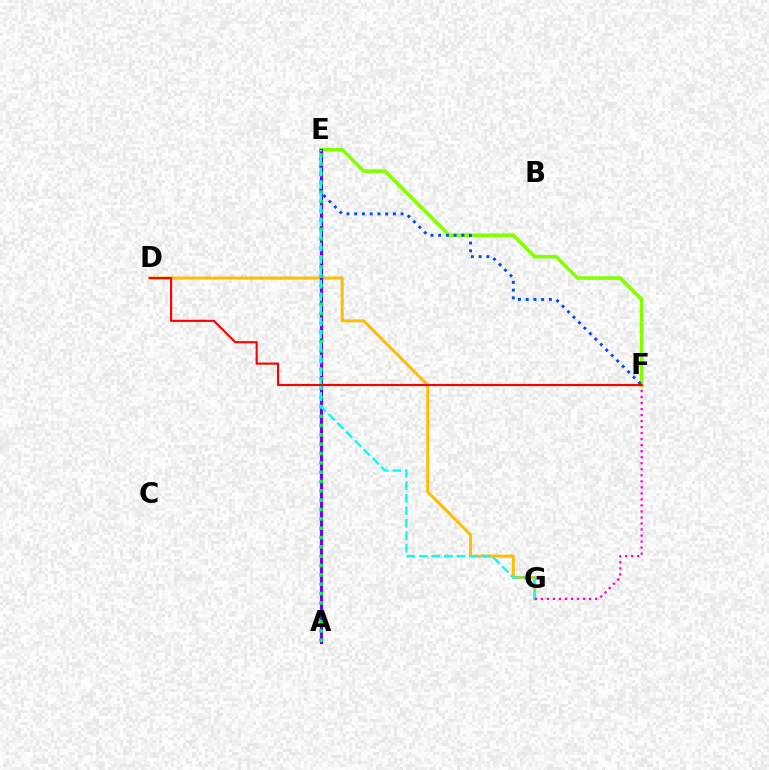{('D', 'G'): [{'color': '#ffbd00', 'line_style': 'solid', 'thickness': 2.15}], ('E', 'F'): [{'color': '#84ff00', 'line_style': 'solid', 'thickness': 2.59}, {'color': '#004bff', 'line_style': 'dotted', 'thickness': 2.1}], ('A', 'E'): [{'color': '#7200ff', 'line_style': 'solid', 'thickness': 2.31}, {'color': '#00ff39', 'line_style': 'dotted', 'thickness': 2.54}], ('E', 'G'): [{'color': '#00fff6', 'line_style': 'dashed', 'thickness': 1.69}], ('F', 'G'): [{'color': '#ff00cf', 'line_style': 'dotted', 'thickness': 1.64}], ('D', 'F'): [{'color': '#ff0000', 'line_style': 'solid', 'thickness': 1.55}]}